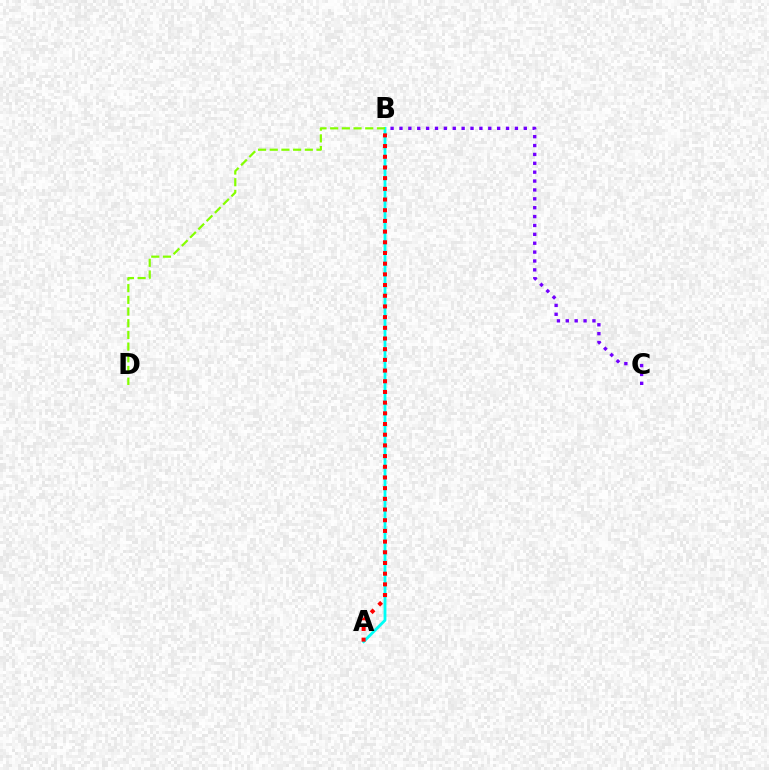{('A', 'B'): [{'color': '#00fff6', 'line_style': 'solid', 'thickness': 2.03}, {'color': '#ff0000', 'line_style': 'dotted', 'thickness': 2.9}], ('B', 'C'): [{'color': '#7200ff', 'line_style': 'dotted', 'thickness': 2.41}], ('B', 'D'): [{'color': '#84ff00', 'line_style': 'dashed', 'thickness': 1.59}]}